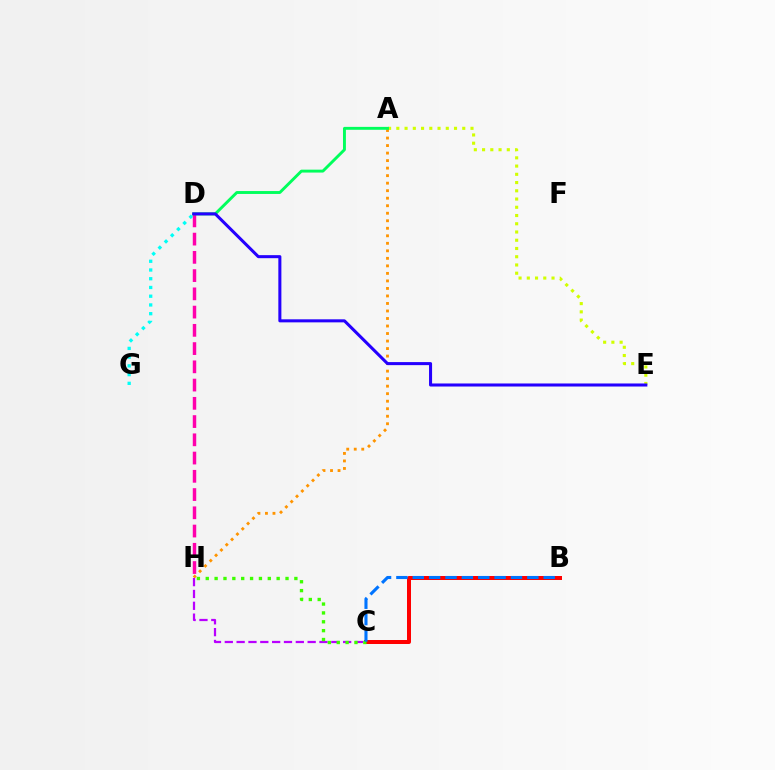{('B', 'C'): [{'color': '#ff0000', 'line_style': 'solid', 'thickness': 2.87}, {'color': '#0074ff', 'line_style': 'dashed', 'thickness': 2.22}], ('A', 'E'): [{'color': '#d1ff00', 'line_style': 'dotted', 'thickness': 2.24}], ('D', 'H'): [{'color': '#ff00ac', 'line_style': 'dashed', 'thickness': 2.48}], ('A', 'H'): [{'color': '#ff9400', 'line_style': 'dotted', 'thickness': 2.04}], ('D', 'G'): [{'color': '#00fff6', 'line_style': 'dotted', 'thickness': 2.37}], ('C', 'H'): [{'color': '#b900ff', 'line_style': 'dashed', 'thickness': 1.61}, {'color': '#3dff00', 'line_style': 'dotted', 'thickness': 2.41}], ('A', 'D'): [{'color': '#00ff5c', 'line_style': 'solid', 'thickness': 2.09}], ('D', 'E'): [{'color': '#2500ff', 'line_style': 'solid', 'thickness': 2.19}]}